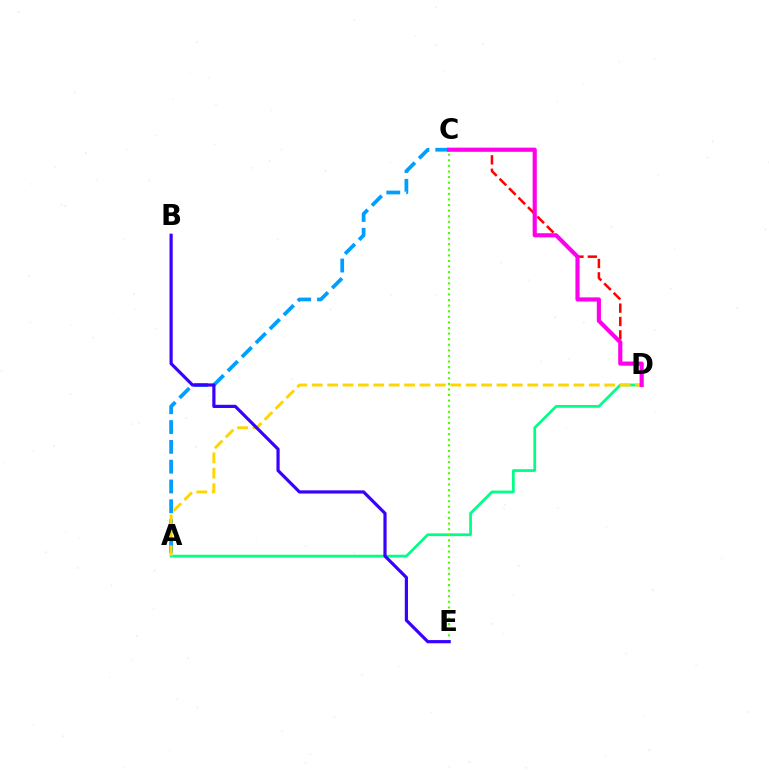{('A', 'C'): [{'color': '#009eff', 'line_style': 'dashed', 'thickness': 2.69}], ('A', 'D'): [{'color': '#00ff86', 'line_style': 'solid', 'thickness': 1.98}, {'color': '#ffd500', 'line_style': 'dashed', 'thickness': 2.09}], ('C', 'D'): [{'color': '#ff0000', 'line_style': 'dashed', 'thickness': 1.82}, {'color': '#ff00ed', 'line_style': 'solid', 'thickness': 2.98}], ('C', 'E'): [{'color': '#4fff00', 'line_style': 'dotted', 'thickness': 1.52}], ('B', 'E'): [{'color': '#3700ff', 'line_style': 'solid', 'thickness': 2.29}]}